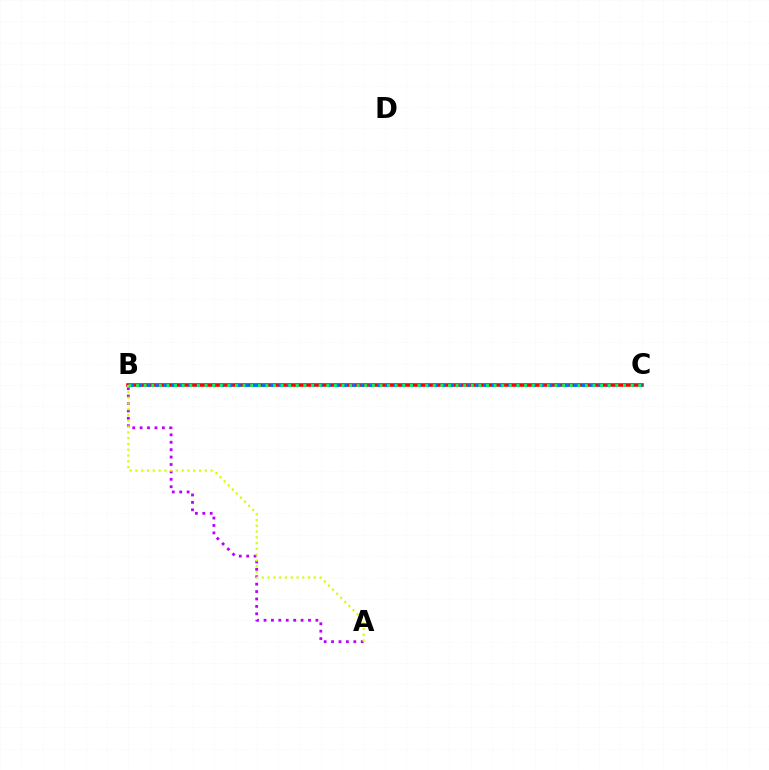{('A', 'B'): [{'color': '#b900ff', 'line_style': 'dotted', 'thickness': 2.01}, {'color': '#d1ff00', 'line_style': 'dotted', 'thickness': 1.57}], ('B', 'C'): [{'color': '#ff0000', 'line_style': 'solid', 'thickness': 2.59}, {'color': '#0074ff', 'line_style': 'dotted', 'thickness': 2.23}, {'color': '#00ff5c', 'line_style': 'dotted', 'thickness': 2.07}]}